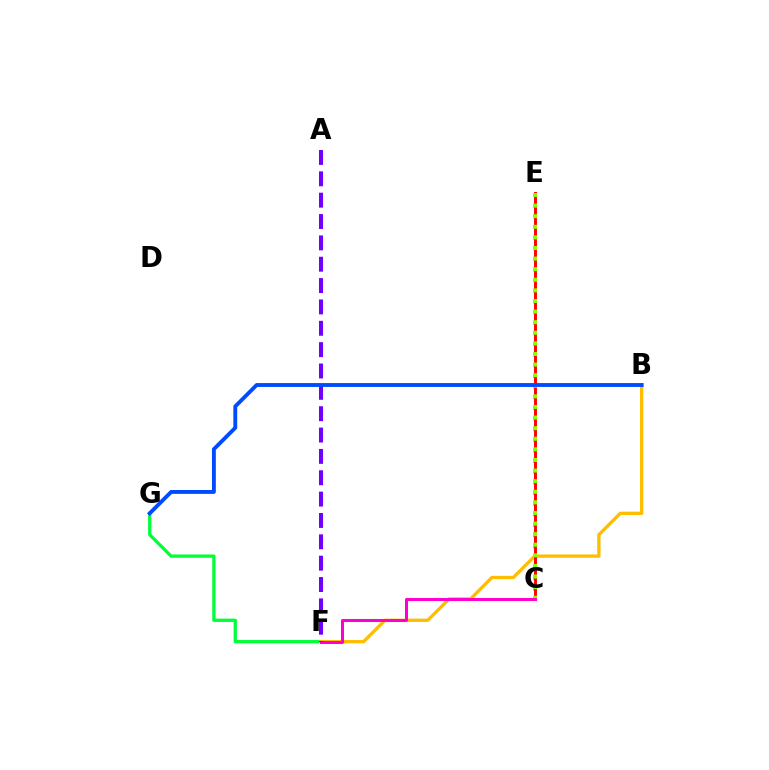{('C', 'E'): [{'color': '#00fff6', 'line_style': 'dotted', 'thickness': 2.89}, {'color': '#ff0000', 'line_style': 'solid', 'thickness': 2.1}, {'color': '#84ff00', 'line_style': 'dotted', 'thickness': 2.88}], ('F', 'G'): [{'color': '#00ff39', 'line_style': 'solid', 'thickness': 2.36}], ('B', 'F'): [{'color': '#ffbd00', 'line_style': 'solid', 'thickness': 2.37}], ('C', 'F'): [{'color': '#ff00cf', 'line_style': 'solid', 'thickness': 2.18}], ('A', 'F'): [{'color': '#7200ff', 'line_style': 'dashed', 'thickness': 2.9}], ('B', 'G'): [{'color': '#004bff', 'line_style': 'solid', 'thickness': 2.79}]}